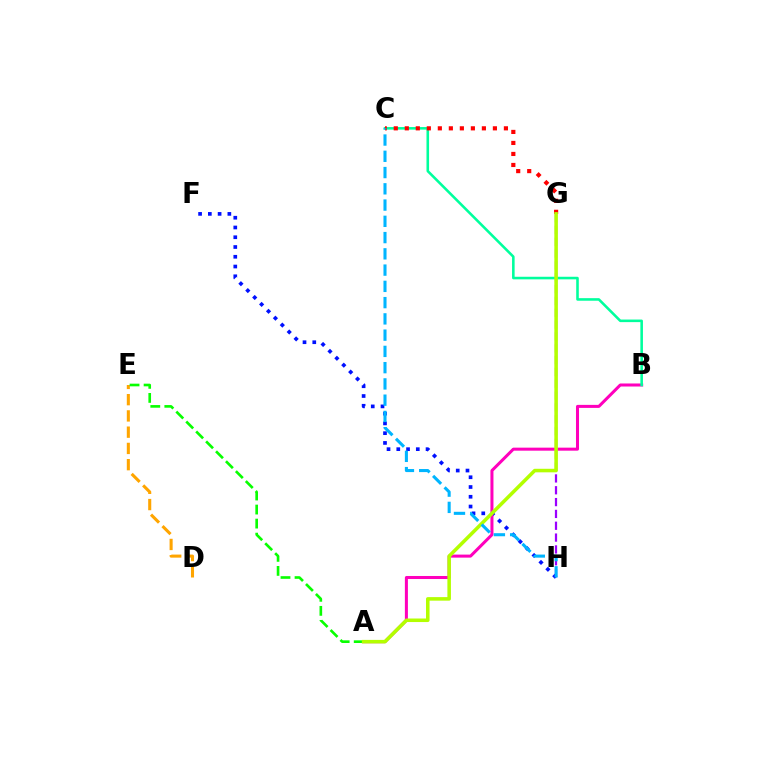{('F', 'H'): [{'color': '#0010ff', 'line_style': 'dotted', 'thickness': 2.65}], ('G', 'H'): [{'color': '#9b00ff', 'line_style': 'dashed', 'thickness': 1.61}], ('A', 'B'): [{'color': '#ff00bd', 'line_style': 'solid', 'thickness': 2.18}], ('D', 'E'): [{'color': '#ffa500', 'line_style': 'dashed', 'thickness': 2.21}], ('B', 'C'): [{'color': '#00ff9d', 'line_style': 'solid', 'thickness': 1.85}], ('A', 'E'): [{'color': '#08ff00', 'line_style': 'dashed', 'thickness': 1.91}], ('C', 'G'): [{'color': '#ff0000', 'line_style': 'dotted', 'thickness': 2.99}], ('A', 'G'): [{'color': '#b3ff00', 'line_style': 'solid', 'thickness': 2.55}], ('C', 'H'): [{'color': '#00b5ff', 'line_style': 'dashed', 'thickness': 2.21}]}